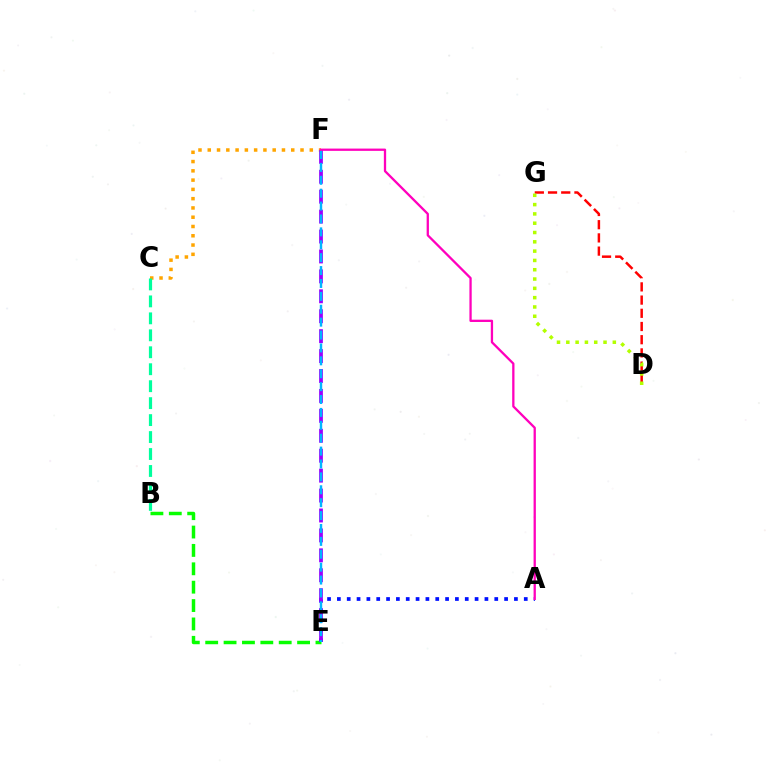{('B', 'E'): [{'color': '#08ff00', 'line_style': 'dashed', 'thickness': 2.5}], ('A', 'E'): [{'color': '#0010ff', 'line_style': 'dotted', 'thickness': 2.67}], ('C', 'F'): [{'color': '#ffa500', 'line_style': 'dotted', 'thickness': 2.52}], ('D', 'G'): [{'color': '#ff0000', 'line_style': 'dashed', 'thickness': 1.79}, {'color': '#b3ff00', 'line_style': 'dotted', 'thickness': 2.53}], ('E', 'F'): [{'color': '#9b00ff', 'line_style': 'dashed', 'thickness': 2.71}, {'color': '#00b5ff', 'line_style': 'dashed', 'thickness': 1.75}], ('B', 'C'): [{'color': '#00ff9d', 'line_style': 'dashed', 'thickness': 2.3}], ('A', 'F'): [{'color': '#ff00bd', 'line_style': 'solid', 'thickness': 1.65}]}